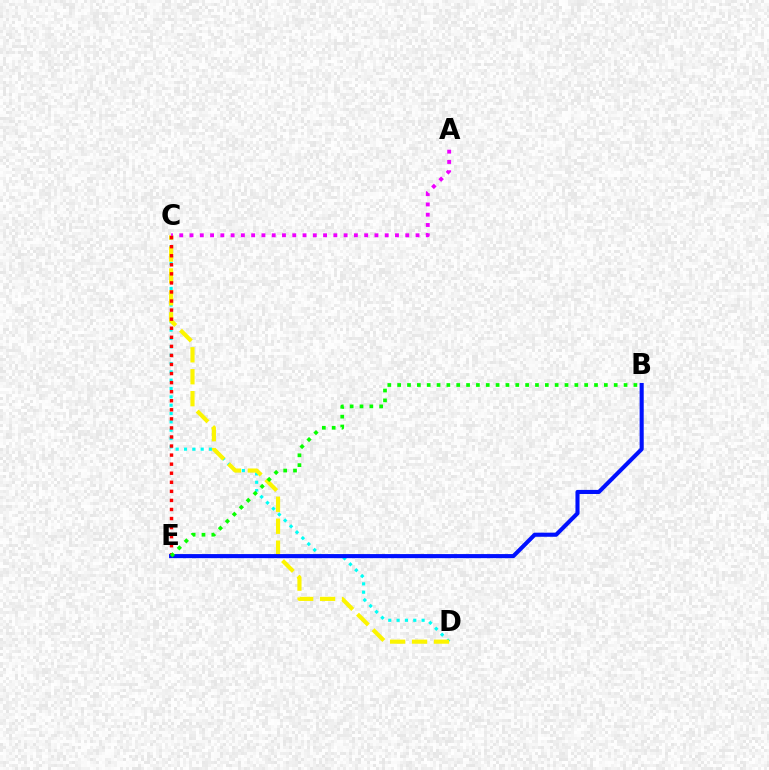{('C', 'D'): [{'color': '#00fff6', 'line_style': 'dotted', 'thickness': 2.27}, {'color': '#fcf500', 'line_style': 'dashed', 'thickness': 2.98}], ('A', 'C'): [{'color': '#ee00ff', 'line_style': 'dotted', 'thickness': 2.79}], ('C', 'E'): [{'color': '#ff0000', 'line_style': 'dotted', 'thickness': 2.46}], ('B', 'E'): [{'color': '#0010ff', 'line_style': 'solid', 'thickness': 2.94}, {'color': '#08ff00', 'line_style': 'dotted', 'thickness': 2.67}]}